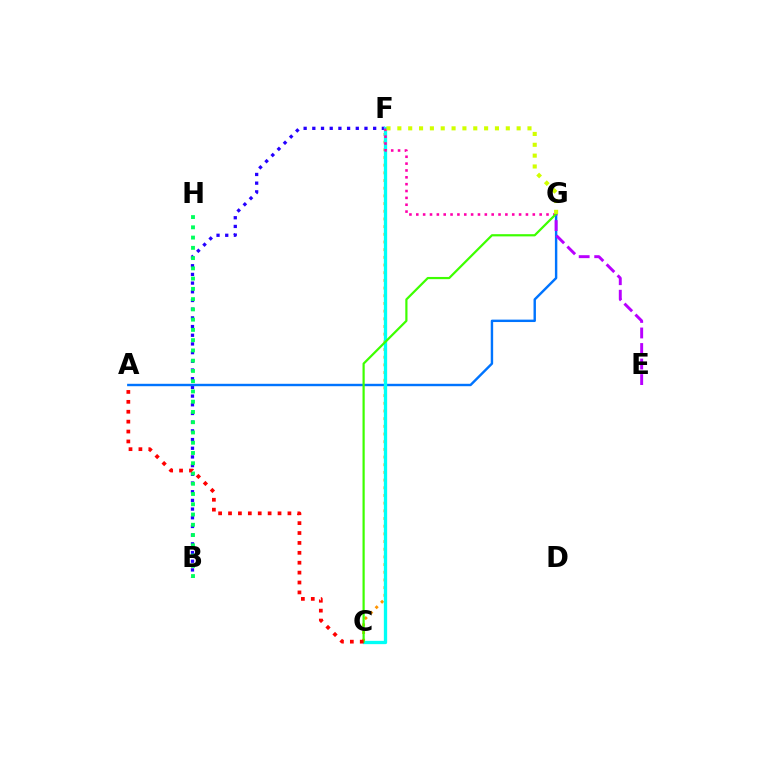{('B', 'F'): [{'color': '#2500ff', 'line_style': 'dotted', 'thickness': 2.36}], ('B', 'H'): [{'color': '#00ff5c', 'line_style': 'dotted', 'thickness': 2.79}], ('A', 'G'): [{'color': '#0074ff', 'line_style': 'solid', 'thickness': 1.74}], ('E', 'G'): [{'color': '#b900ff', 'line_style': 'dashed', 'thickness': 2.11}], ('C', 'F'): [{'color': '#ff9400', 'line_style': 'dotted', 'thickness': 2.09}, {'color': '#00fff6', 'line_style': 'solid', 'thickness': 2.38}], ('F', 'G'): [{'color': '#ff00ac', 'line_style': 'dotted', 'thickness': 1.86}, {'color': '#d1ff00', 'line_style': 'dotted', 'thickness': 2.95}], ('C', 'G'): [{'color': '#3dff00', 'line_style': 'solid', 'thickness': 1.59}], ('A', 'C'): [{'color': '#ff0000', 'line_style': 'dotted', 'thickness': 2.69}]}